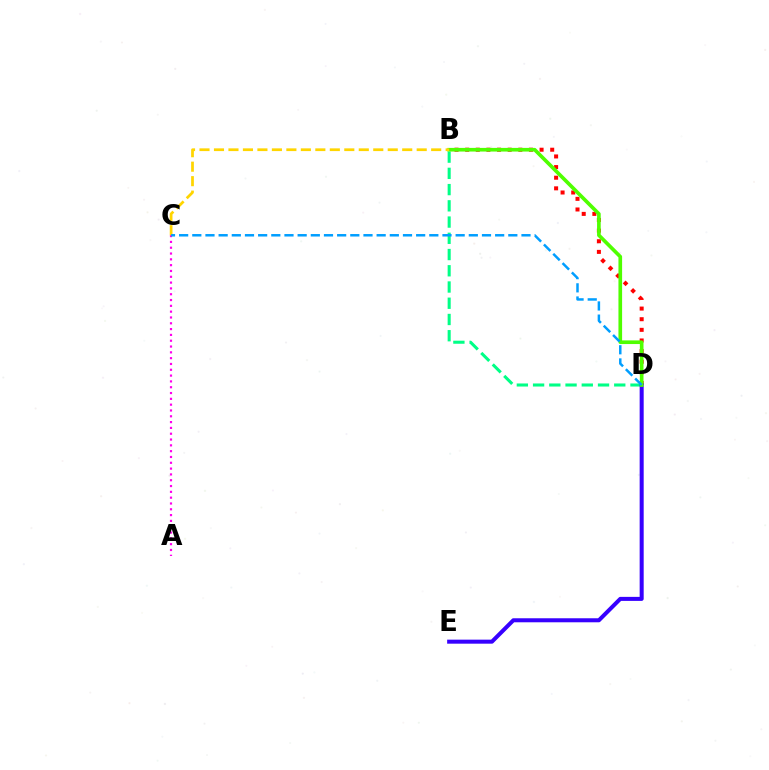{('B', 'D'): [{'color': '#ff0000', 'line_style': 'dotted', 'thickness': 2.89}, {'color': '#00ff86', 'line_style': 'dashed', 'thickness': 2.21}, {'color': '#4fff00', 'line_style': 'solid', 'thickness': 2.63}], ('D', 'E'): [{'color': '#3700ff', 'line_style': 'solid', 'thickness': 2.9}], ('A', 'C'): [{'color': '#ff00ed', 'line_style': 'dotted', 'thickness': 1.58}], ('B', 'C'): [{'color': '#ffd500', 'line_style': 'dashed', 'thickness': 1.97}], ('C', 'D'): [{'color': '#009eff', 'line_style': 'dashed', 'thickness': 1.79}]}